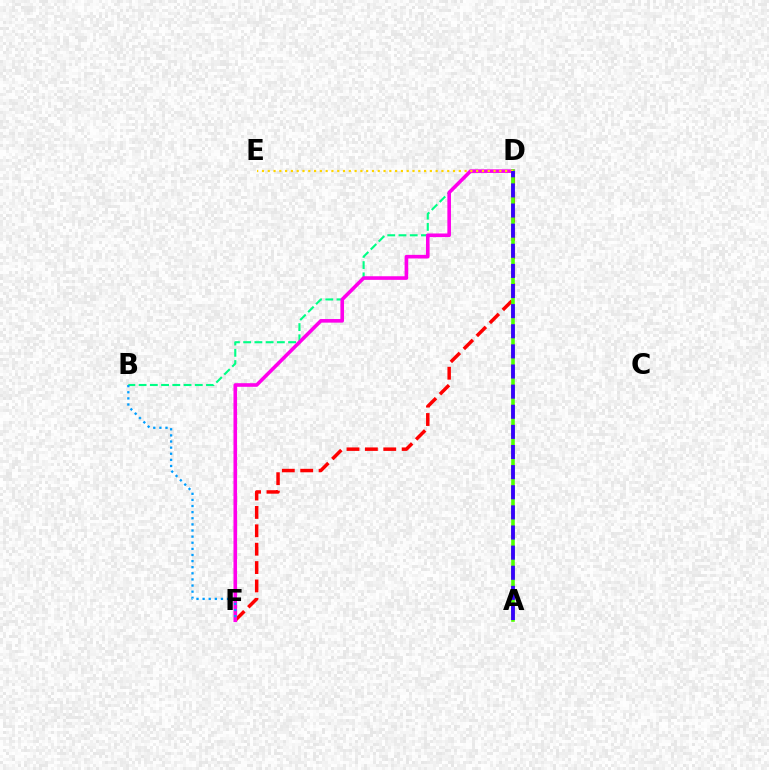{('B', 'D'): [{'color': '#00ff86', 'line_style': 'dashed', 'thickness': 1.53}], ('D', 'F'): [{'color': '#ff0000', 'line_style': 'dashed', 'thickness': 2.5}, {'color': '#ff00ed', 'line_style': 'solid', 'thickness': 2.6}], ('A', 'D'): [{'color': '#4fff00', 'line_style': 'solid', 'thickness': 2.59}, {'color': '#3700ff', 'line_style': 'dashed', 'thickness': 2.73}], ('B', 'F'): [{'color': '#009eff', 'line_style': 'dotted', 'thickness': 1.66}], ('D', 'E'): [{'color': '#ffd500', 'line_style': 'dotted', 'thickness': 1.57}]}